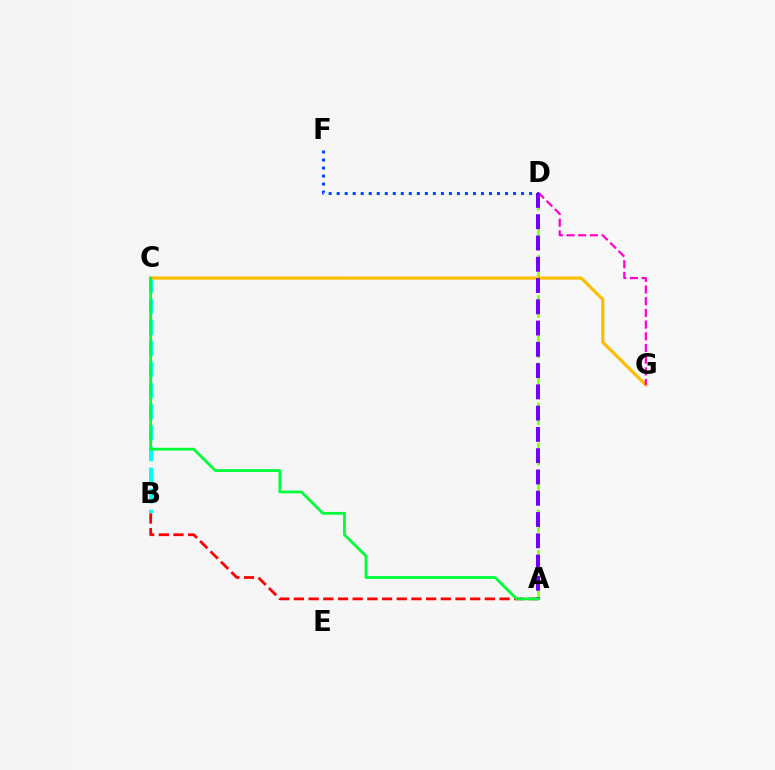{('A', 'D'): [{'color': '#84ff00', 'line_style': 'dashed', 'thickness': 1.82}, {'color': '#7200ff', 'line_style': 'dashed', 'thickness': 2.89}], ('A', 'B'): [{'color': '#ff0000', 'line_style': 'dashed', 'thickness': 2.0}], ('B', 'C'): [{'color': '#00fff6', 'line_style': 'dashed', 'thickness': 2.86}], ('C', 'G'): [{'color': '#ffbd00', 'line_style': 'solid', 'thickness': 2.28}], ('D', 'G'): [{'color': '#ff00cf', 'line_style': 'dashed', 'thickness': 1.59}], ('D', 'F'): [{'color': '#004bff', 'line_style': 'dotted', 'thickness': 2.18}], ('A', 'C'): [{'color': '#00ff39', 'line_style': 'solid', 'thickness': 2.01}]}